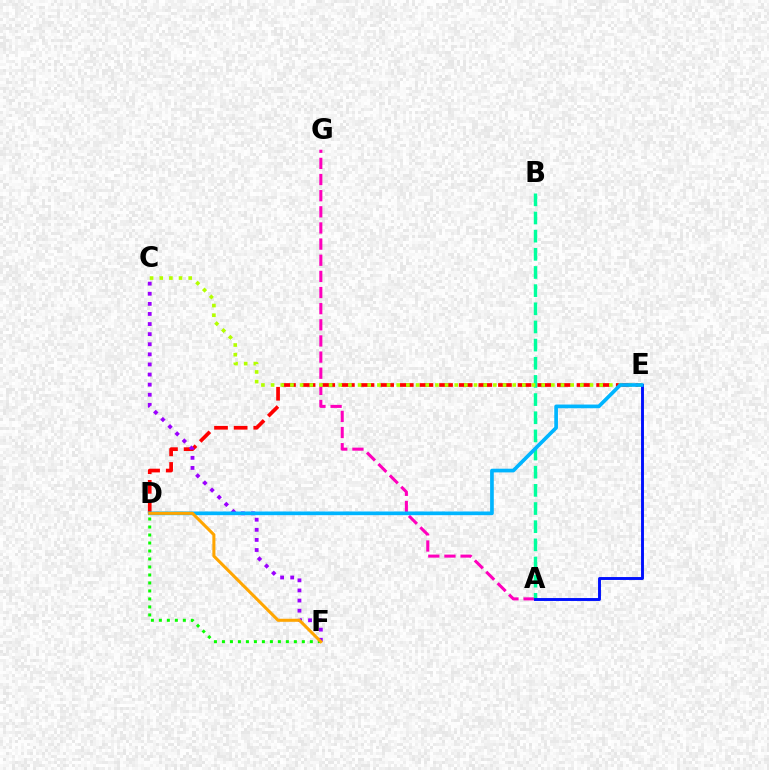{('D', 'E'): [{'color': '#ff0000', 'line_style': 'dashed', 'thickness': 2.67}, {'color': '#00b5ff', 'line_style': 'solid', 'thickness': 2.65}], ('D', 'F'): [{'color': '#08ff00', 'line_style': 'dotted', 'thickness': 2.17}, {'color': '#ffa500', 'line_style': 'solid', 'thickness': 2.2}], ('A', 'G'): [{'color': '#ff00bd', 'line_style': 'dashed', 'thickness': 2.19}], ('A', 'B'): [{'color': '#00ff9d', 'line_style': 'dashed', 'thickness': 2.47}], ('C', 'E'): [{'color': '#b3ff00', 'line_style': 'dotted', 'thickness': 2.63}], ('C', 'F'): [{'color': '#9b00ff', 'line_style': 'dotted', 'thickness': 2.74}], ('A', 'E'): [{'color': '#0010ff', 'line_style': 'solid', 'thickness': 2.1}]}